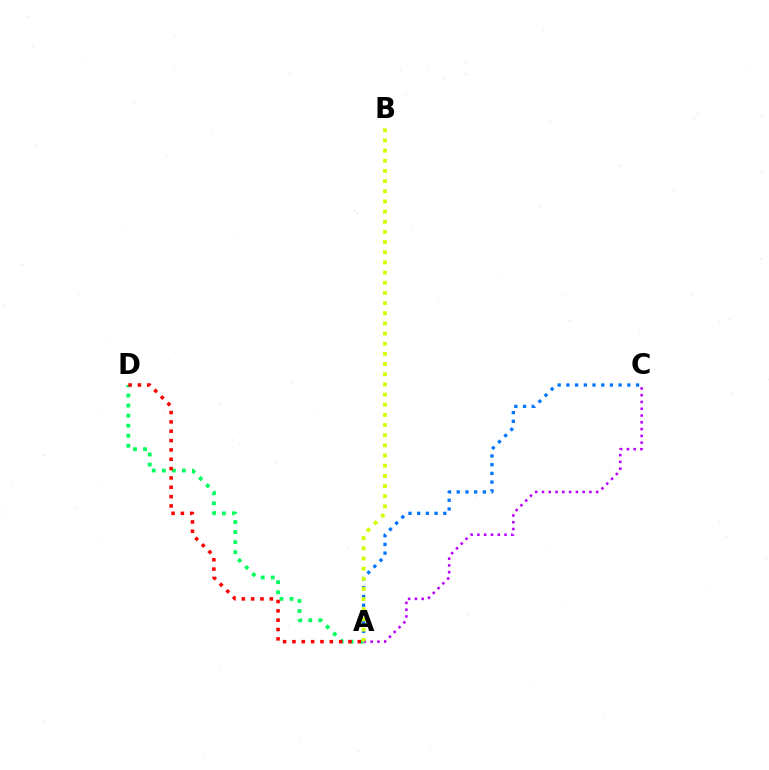{('A', 'C'): [{'color': '#0074ff', 'line_style': 'dotted', 'thickness': 2.37}, {'color': '#b900ff', 'line_style': 'dotted', 'thickness': 1.84}], ('A', 'D'): [{'color': '#00ff5c', 'line_style': 'dotted', 'thickness': 2.73}, {'color': '#ff0000', 'line_style': 'dotted', 'thickness': 2.54}], ('A', 'B'): [{'color': '#d1ff00', 'line_style': 'dotted', 'thickness': 2.76}]}